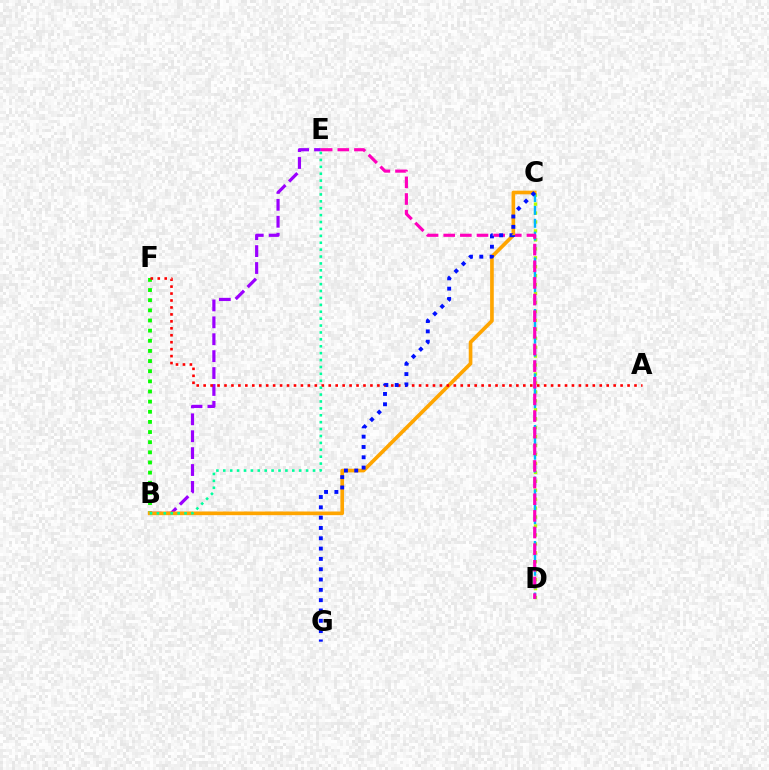{('B', 'F'): [{'color': '#08ff00', 'line_style': 'dotted', 'thickness': 2.76}], ('C', 'D'): [{'color': '#b3ff00', 'line_style': 'dotted', 'thickness': 2.43}, {'color': '#00b5ff', 'line_style': 'dashed', 'thickness': 1.75}], ('B', 'E'): [{'color': '#9b00ff', 'line_style': 'dashed', 'thickness': 2.3}, {'color': '#00ff9d', 'line_style': 'dotted', 'thickness': 1.88}], ('D', 'E'): [{'color': '#ff00bd', 'line_style': 'dashed', 'thickness': 2.26}], ('B', 'C'): [{'color': '#ffa500', 'line_style': 'solid', 'thickness': 2.63}], ('A', 'F'): [{'color': '#ff0000', 'line_style': 'dotted', 'thickness': 1.89}], ('C', 'G'): [{'color': '#0010ff', 'line_style': 'dotted', 'thickness': 2.8}]}